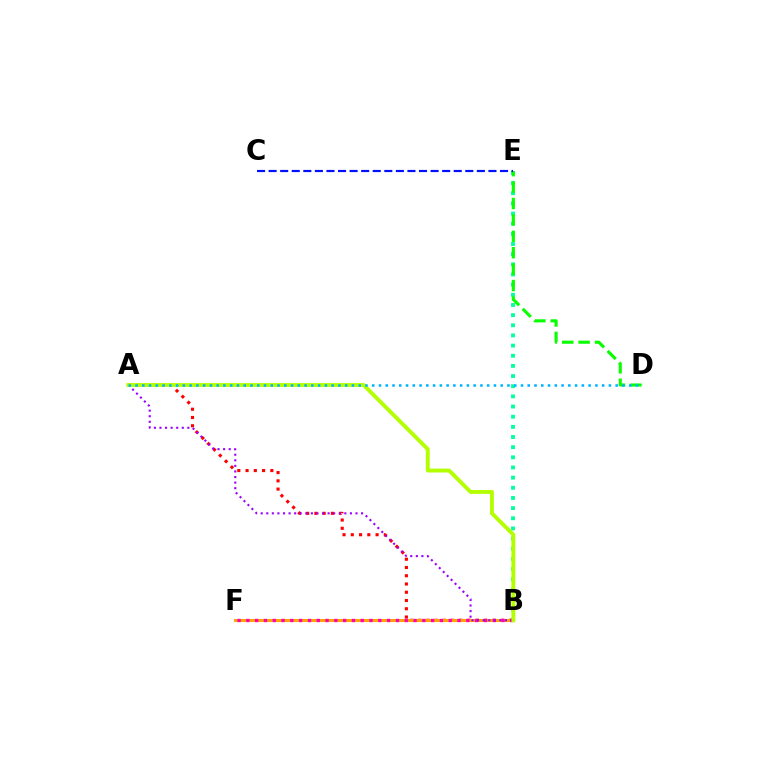{('B', 'E'): [{'color': '#00ff9d', 'line_style': 'dotted', 'thickness': 2.76}], ('A', 'B'): [{'color': '#ff0000', 'line_style': 'dotted', 'thickness': 2.24}, {'color': '#9b00ff', 'line_style': 'dotted', 'thickness': 1.52}, {'color': '#b3ff00', 'line_style': 'solid', 'thickness': 2.78}], ('B', 'F'): [{'color': '#ffa500', 'line_style': 'solid', 'thickness': 2.18}, {'color': '#ff00bd', 'line_style': 'dotted', 'thickness': 2.39}], ('D', 'E'): [{'color': '#08ff00', 'line_style': 'dashed', 'thickness': 2.23}], ('C', 'E'): [{'color': '#0010ff', 'line_style': 'dashed', 'thickness': 1.57}], ('A', 'D'): [{'color': '#00b5ff', 'line_style': 'dotted', 'thickness': 1.84}]}